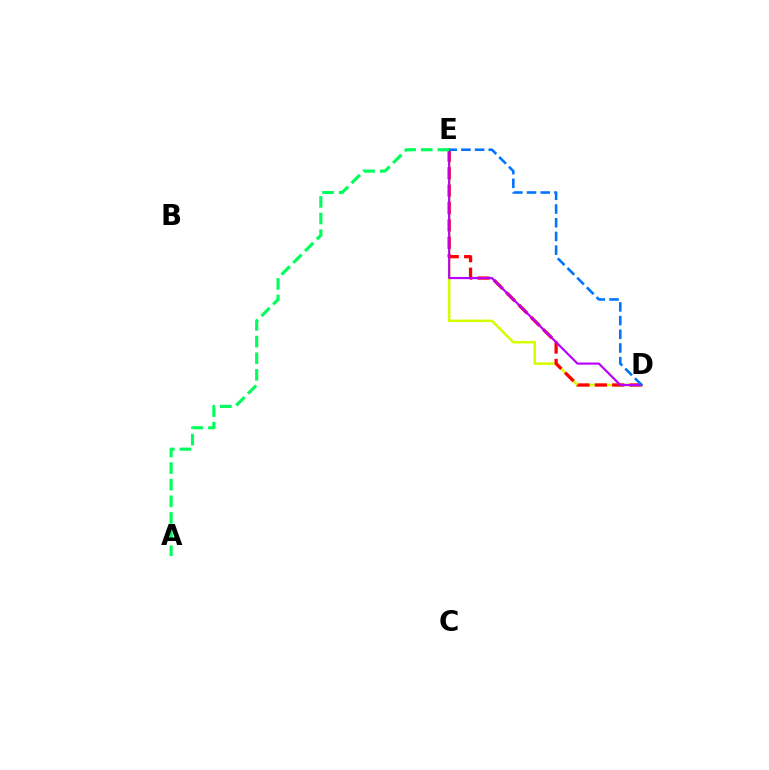{('D', 'E'): [{'color': '#d1ff00', 'line_style': 'solid', 'thickness': 1.8}, {'color': '#ff0000', 'line_style': 'dashed', 'thickness': 2.36}, {'color': '#b900ff', 'line_style': 'solid', 'thickness': 1.56}, {'color': '#0074ff', 'line_style': 'dashed', 'thickness': 1.86}], ('A', 'E'): [{'color': '#00ff5c', 'line_style': 'dashed', 'thickness': 2.26}]}